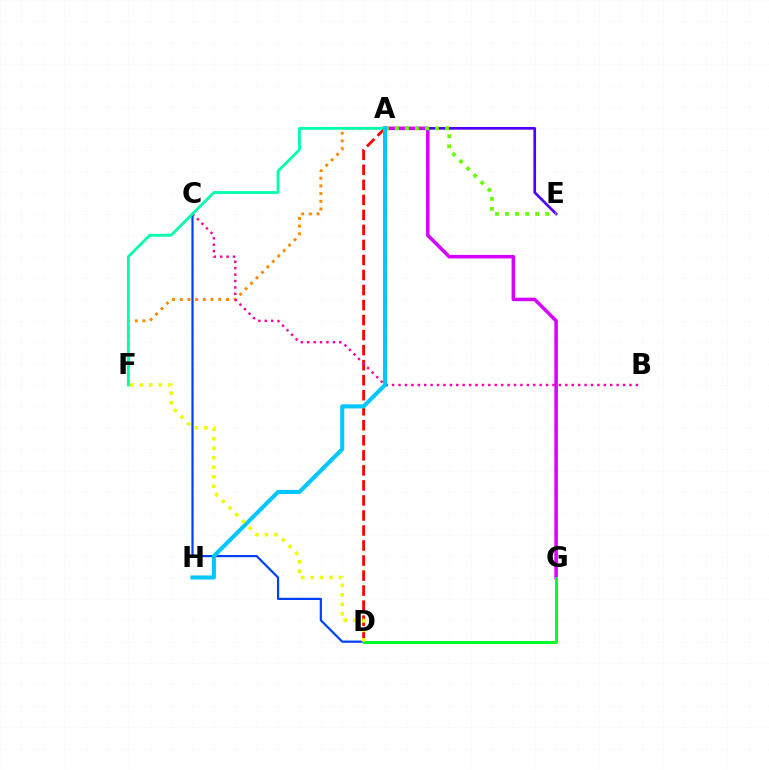{('C', 'D'): [{'color': '#003fff', 'line_style': 'solid', 'thickness': 1.59}], ('A', 'E'): [{'color': '#4f00ff', 'line_style': 'solid', 'thickness': 1.93}, {'color': '#66ff00', 'line_style': 'dotted', 'thickness': 2.73}], ('A', 'F'): [{'color': '#ff8800', 'line_style': 'dotted', 'thickness': 2.09}, {'color': '#00ffaf', 'line_style': 'solid', 'thickness': 2.03}], ('A', 'G'): [{'color': '#d600ff', 'line_style': 'solid', 'thickness': 2.53}], ('A', 'D'): [{'color': '#ff0000', 'line_style': 'dashed', 'thickness': 2.04}], ('B', 'C'): [{'color': '#ff00a0', 'line_style': 'dotted', 'thickness': 1.74}], ('A', 'H'): [{'color': '#00c7ff', 'line_style': 'solid', 'thickness': 2.94}], ('D', 'G'): [{'color': '#00ff27', 'line_style': 'solid', 'thickness': 2.13}], ('D', 'F'): [{'color': '#eeff00', 'line_style': 'dotted', 'thickness': 2.58}]}